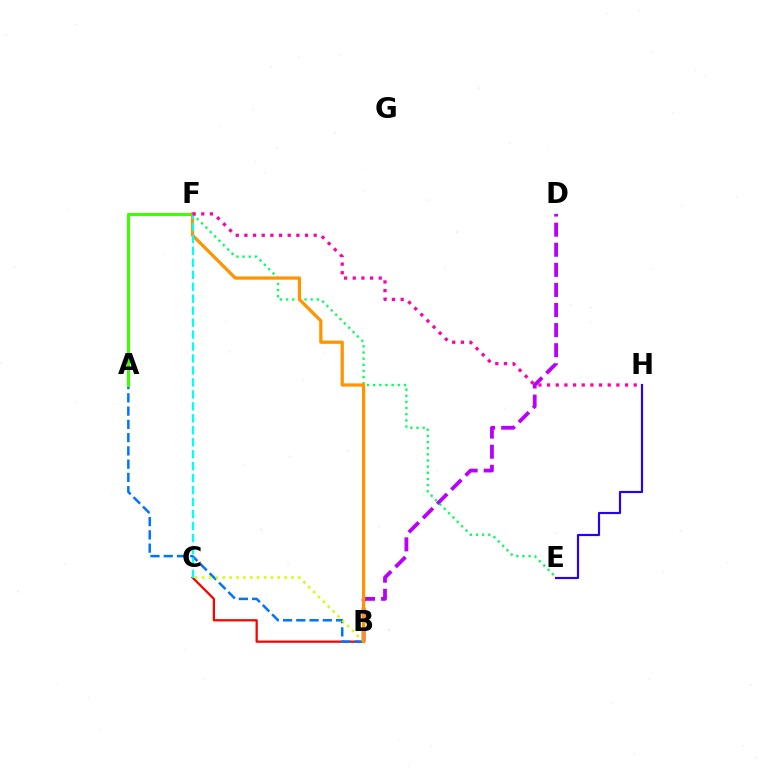{('E', 'H'): [{'color': '#2500ff', 'line_style': 'solid', 'thickness': 1.56}], ('B', 'C'): [{'color': '#ff0000', 'line_style': 'solid', 'thickness': 1.62}, {'color': '#d1ff00', 'line_style': 'dotted', 'thickness': 1.87}], ('A', 'B'): [{'color': '#0074ff', 'line_style': 'dashed', 'thickness': 1.8}], ('A', 'F'): [{'color': '#3dff00', 'line_style': 'solid', 'thickness': 2.2}], ('B', 'D'): [{'color': '#b900ff', 'line_style': 'dashed', 'thickness': 2.73}], ('E', 'F'): [{'color': '#00ff5c', 'line_style': 'dotted', 'thickness': 1.67}], ('B', 'F'): [{'color': '#ff9400', 'line_style': 'solid', 'thickness': 2.33}], ('C', 'F'): [{'color': '#00fff6', 'line_style': 'dashed', 'thickness': 1.63}], ('F', 'H'): [{'color': '#ff00ac', 'line_style': 'dotted', 'thickness': 2.35}]}